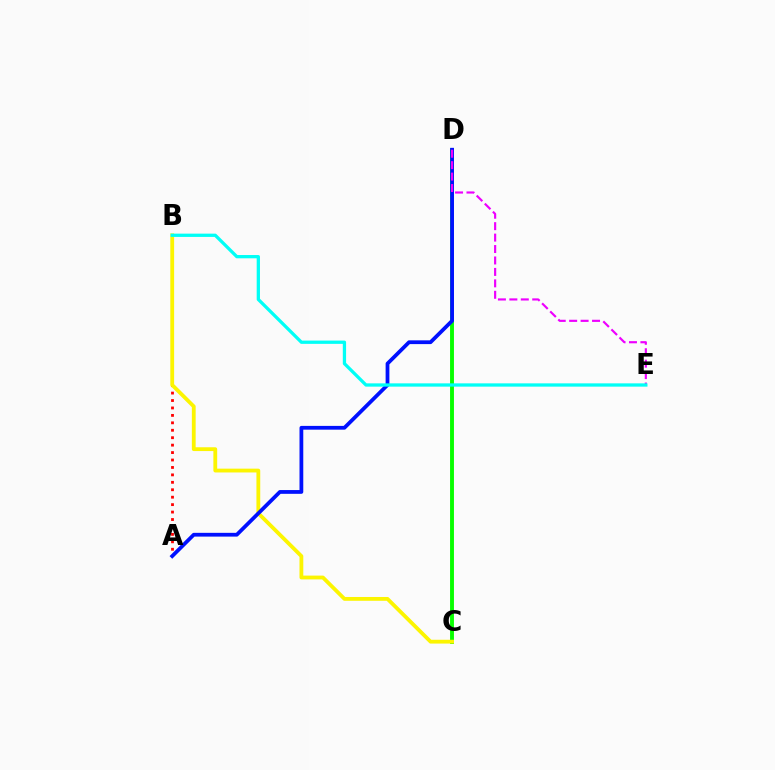{('A', 'B'): [{'color': '#ff0000', 'line_style': 'dotted', 'thickness': 2.02}], ('C', 'D'): [{'color': '#08ff00', 'line_style': 'solid', 'thickness': 2.8}], ('B', 'C'): [{'color': '#fcf500', 'line_style': 'solid', 'thickness': 2.74}], ('A', 'D'): [{'color': '#0010ff', 'line_style': 'solid', 'thickness': 2.71}], ('D', 'E'): [{'color': '#ee00ff', 'line_style': 'dashed', 'thickness': 1.55}], ('B', 'E'): [{'color': '#00fff6', 'line_style': 'solid', 'thickness': 2.36}]}